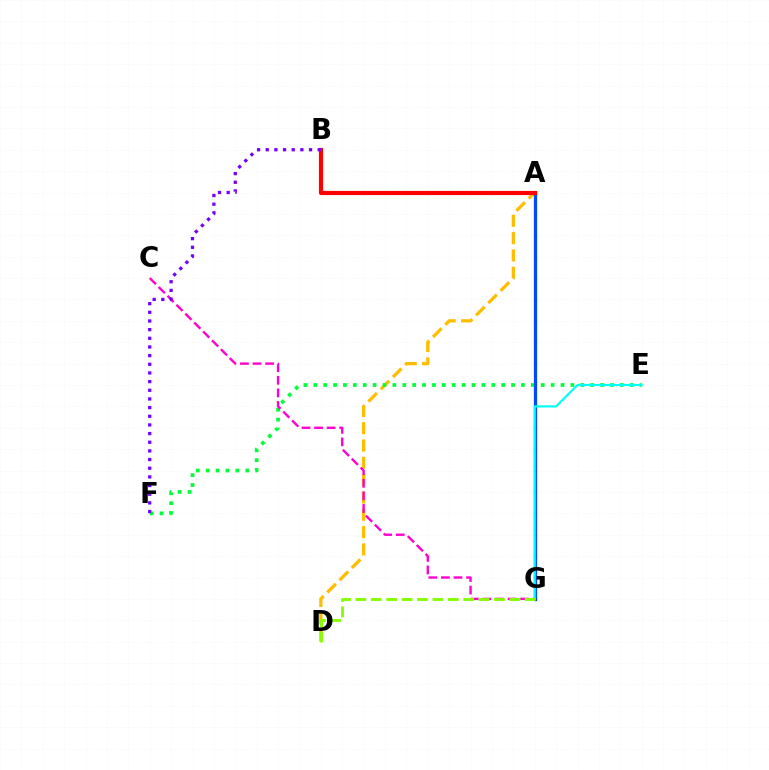{('A', 'D'): [{'color': '#ffbd00', 'line_style': 'dashed', 'thickness': 2.35}], ('E', 'F'): [{'color': '#00ff39', 'line_style': 'dotted', 'thickness': 2.69}], ('C', 'G'): [{'color': '#ff00cf', 'line_style': 'dashed', 'thickness': 1.71}], ('A', 'G'): [{'color': '#004bff', 'line_style': 'solid', 'thickness': 2.35}], ('A', 'B'): [{'color': '#ff0000', 'line_style': 'solid', 'thickness': 3.0}], ('E', 'G'): [{'color': '#00fff6', 'line_style': 'solid', 'thickness': 1.57}], ('D', 'G'): [{'color': '#84ff00', 'line_style': 'dashed', 'thickness': 2.09}], ('B', 'F'): [{'color': '#7200ff', 'line_style': 'dotted', 'thickness': 2.35}]}